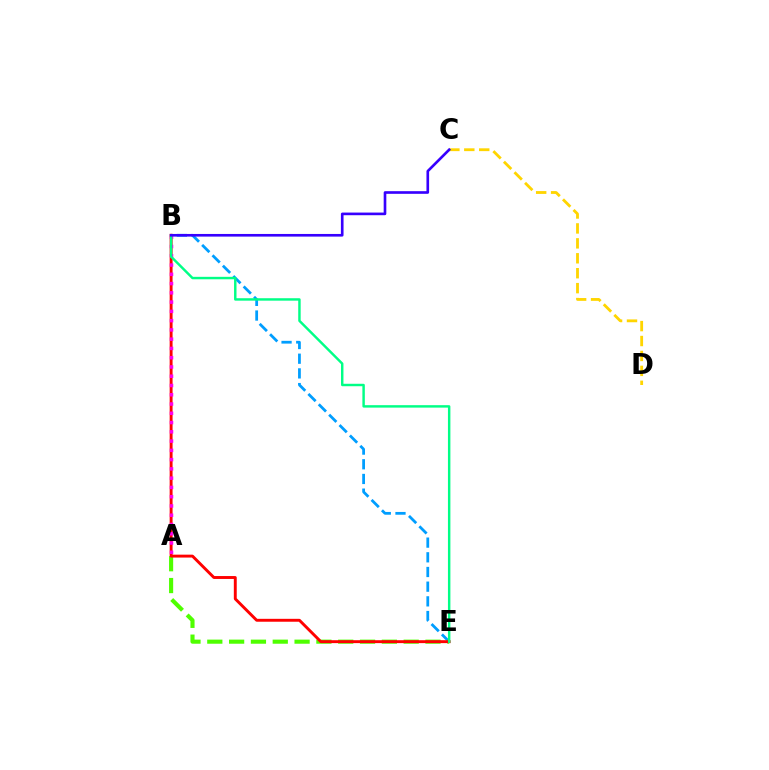{('B', 'E'): [{'color': '#009eff', 'line_style': 'dashed', 'thickness': 1.99}, {'color': '#ff0000', 'line_style': 'solid', 'thickness': 2.1}, {'color': '#00ff86', 'line_style': 'solid', 'thickness': 1.76}], ('A', 'E'): [{'color': '#4fff00', 'line_style': 'dashed', 'thickness': 2.96}], ('A', 'B'): [{'color': '#ff00ed', 'line_style': 'dotted', 'thickness': 2.52}], ('C', 'D'): [{'color': '#ffd500', 'line_style': 'dashed', 'thickness': 2.03}], ('B', 'C'): [{'color': '#3700ff', 'line_style': 'solid', 'thickness': 1.9}]}